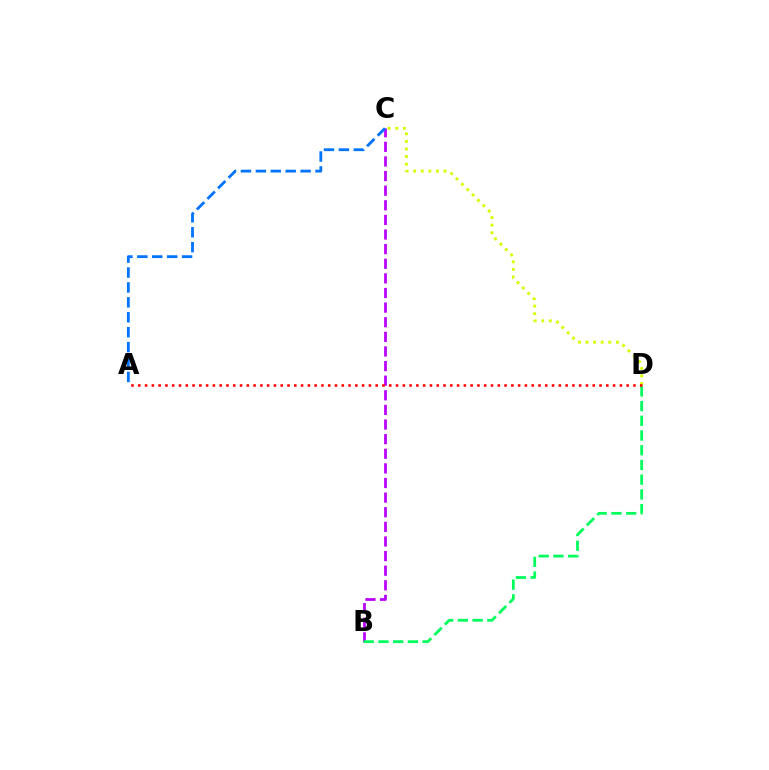{('C', 'D'): [{'color': '#d1ff00', 'line_style': 'dotted', 'thickness': 2.06}], ('B', 'C'): [{'color': '#b900ff', 'line_style': 'dashed', 'thickness': 1.99}], ('B', 'D'): [{'color': '#00ff5c', 'line_style': 'dashed', 'thickness': 2.0}], ('A', 'D'): [{'color': '#ff0000', 'line_style': 'dotted', 'thickness': 1.84}], ('A', 'C'): [{'color': '#0074ff', 'line_style': 'dashed', 'thickness': 2.03}]}